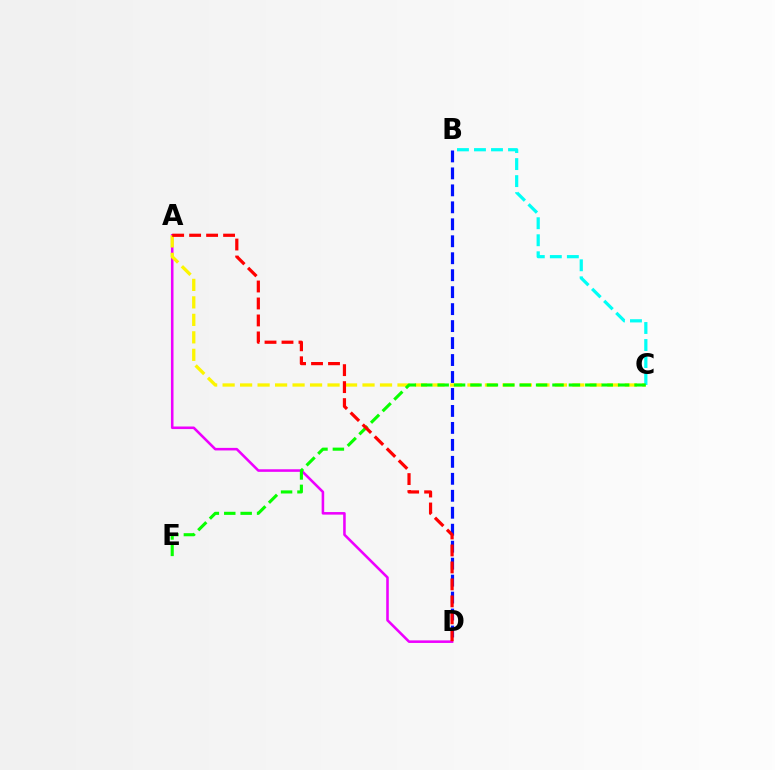{('A', 'D'): [{'color': '#ee00ff', 'line_style': 'solid', 'thickness': 1.85}, {'color': '#ff0000', 'line_style': 'dashed', 'thickness': 2.31}], ('B', 'D'): [{'color': '#0010ff', 'line_style': 'dashed', 'thickness': 2.31}], ('A', 'C'): [{'color': '#fcf500', 'line_style': 'dashed', 'thickness': 2.38}], ('B', 'C'): [{'color': '#00fff6', 'line_style': 'dashed', 'thickness': 2.31}], ('C', 'E'): [{'color': '#08ff00', 'line_style': 'dashed', 'thickness': 2.23}]}